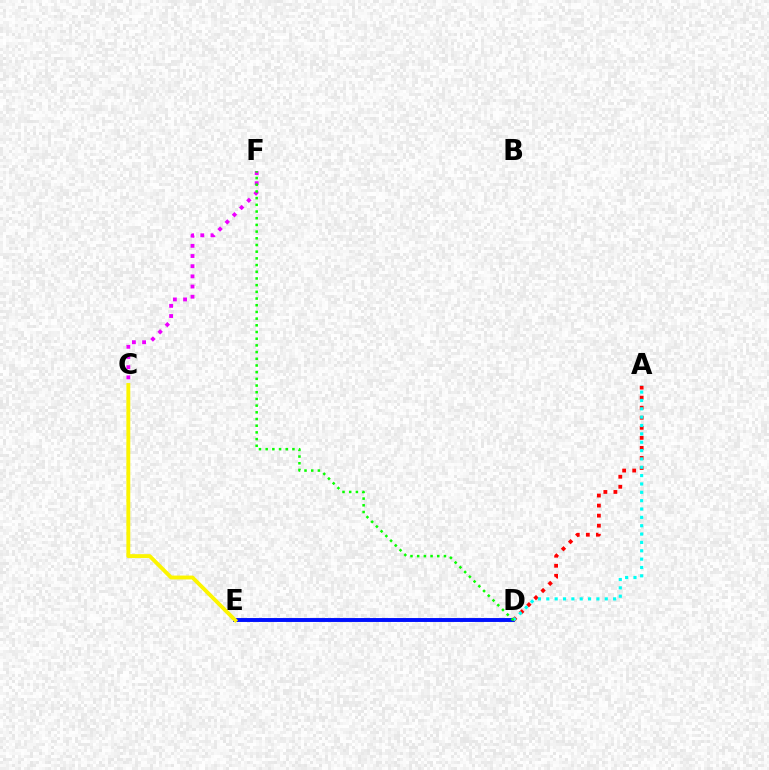{('D', 'E'): [{'color': '#0010ff', 'line_style': 'solid', 'thickness': 2.82}], ('A', 'D'): [{'color': '#ff0000', 'line_style': 'dotted', 'thickness': 2.73}, {'color': '#00fff6', 'line_style': 'dotted', 'thickness': 2.27}], ('C', 'E'): [{'color': '#fcf500', 'line_style': 'solid', 'thickness': 2.8}], ('C', 'F'): [{'color': '#ee00ff', 'line_style': 'dotted', 'thickness': 2.76}], ('D', 'F'): [{'color': '#08ff00', 'line_style': 'dotted', 'thickness': 1.82}]}